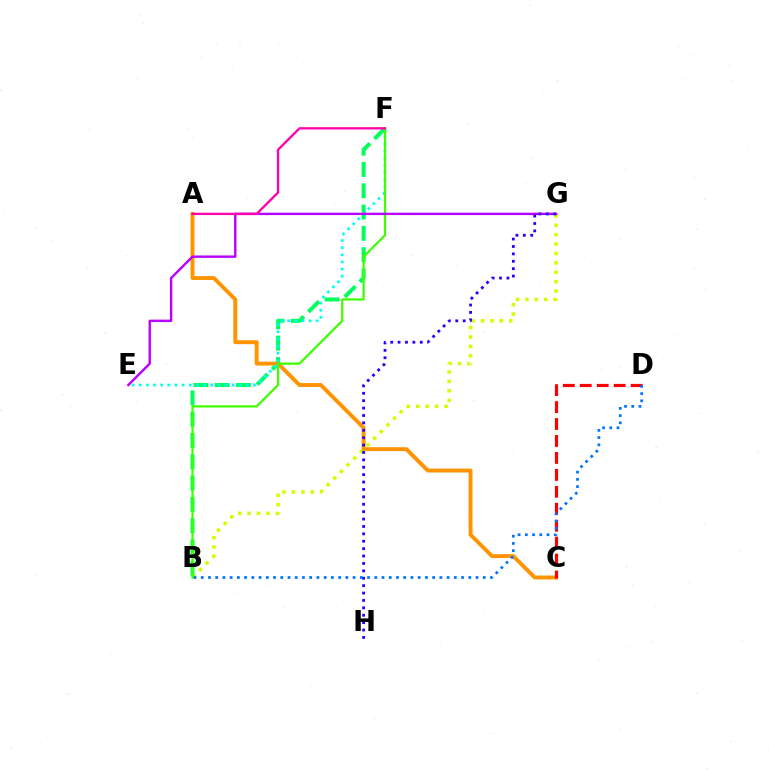{('B', 'G'): [{'color': '#d1ff00', 'line_style': 'dotted', 'thickness': 2.55}], ('B', 'F'): [{'color': '#00ff5c', 'line_style': 'dashed', 'thickness': 2.89}, {'color': '#3dff00', 'line_style': 'solid', 'thickness': 1.6}], ('A', 'C'): [{'color': '#ff9400', 'line_style': 'solid', 'thickness': 2.82}], ('E', 'F'): [{'color': '#00fff6', 'line_style': 'dotted', 'thickness': 1.94}], ('C', 'D'): [{'color': '#ff0000', 'line_style': 'dashed', 'thickness': 2.3}], ('E', 'G'): [{'color': '#b900ff', 'line_style': 'solid', 'thickness': 1.72}], ('G', 'H'): [{'color': '#2500ff', 'line_style': 'dotted', 'thickness': 2.01}], ('A', 'F'): [{'color': '#ff00ac', 'line_style': 'solid', 'thickness': 1.66}], ('B', 'D'): [{'color': '#0074ff', 'line_style': 'dotted', 'thickness': 1.96}]}